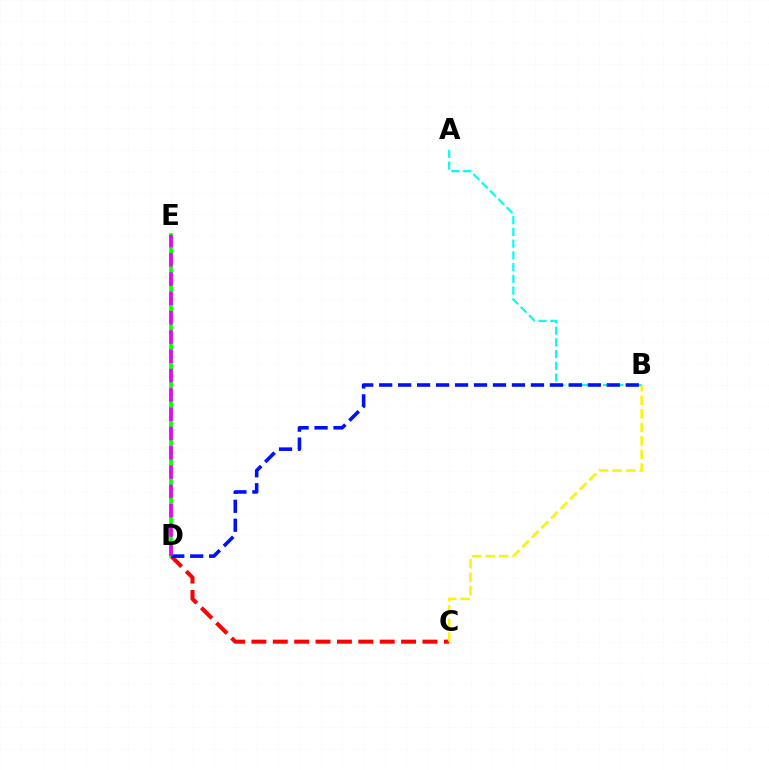{('C', 'D'): [{'color': '#ff0000', 'line_style': 'dashed', 'thickness': 2.9}], ('B', 'C'): [{'color': '#fcf500', 'line_style': 'dashed', 'thickness': 1.84}], ('D', 'E'): [{'color': '#08ff00', 'line_style': 'solid', 'thickness': 2.66}, {'color': '#ee00ff', 'line_style': 'dashed', 'thickness': 2.62}], ('A', 'B'): [{'color': '#00fff6', 'line_style': 'dashed', 'thickness': 1.59}], ('B', 'D'): [{'color': '#0010ff', 'line_style': 'dashed', 'thickness': 2.58}]}